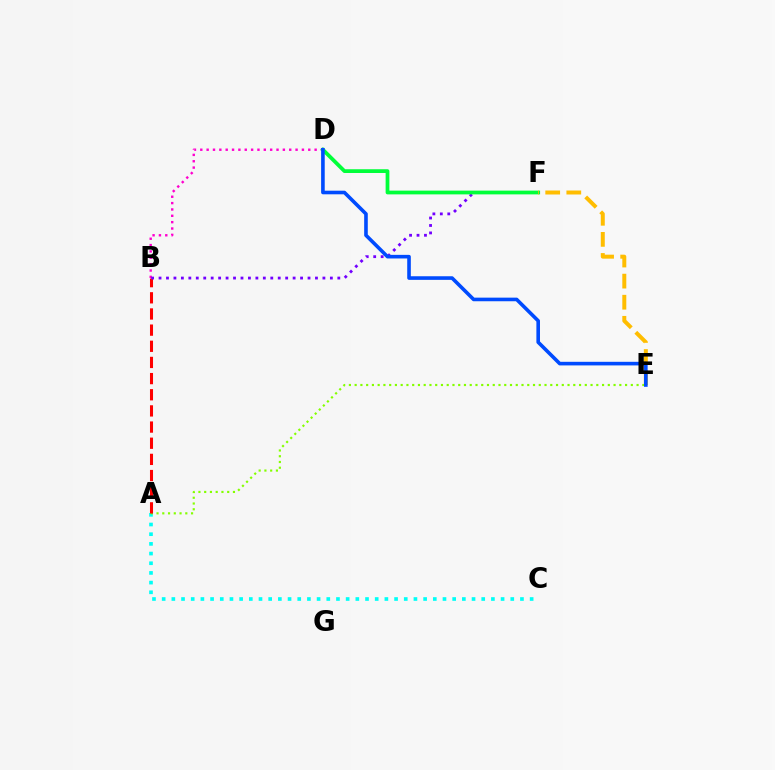{('A', 'C'): [{'color': '#00fff6', 'line_style': 'dotted', 'thickness': 2.63}], ('A', 'E'): [{'color': '#84ff00', 'line_style': 'dotted', 'thickness': 1.56}], ('A', 'B'): [{'color': '#ff0000', 'line_style': 'dashed', 'thickness': 2.19}], ('B', 'D'): [{'color': '#ff00cf', 'line_style': 'dotted', 'thickness': 1.73}], ('B', 'F'): [{'color': '#7200ff', 'line_style': 'dotted', 'thickness': 2.02}], ('D', 'F'): [{'color': '#00ff39', 'line_style': 'solid', 'thickness': 2.7}], ('E', 'F'): [{'color': '#ffbd00', 'line_style': 'dashed', 'thickness': 2.87}], ('D', 'E'): [{'color': '#004bff', 'line_style': 'solid', 'thickness': 2.6}]}